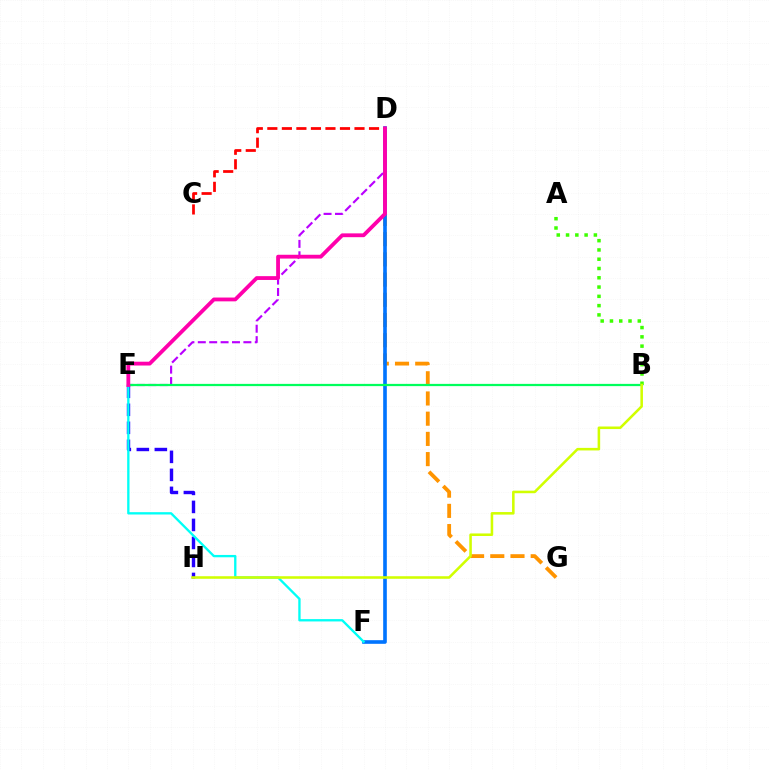{('D', 'G'): [{'color': '#ff9400', 'line_style': 'dashed', 'thickness': 2.75}], ('D', 'F'): [{'color': '#0074ff', 'line_style': 'solid', 'thickness': 2.62}], ('E', 'H'): [{'color': '#2500ff', 'line_style': 'dashed', 'thickness': 2.45}], ('D', 'E'): [{'color': '#b900ff', 'line_style': 'dashed', 'thickness': 1.55}, {'color': '#ff00ac', 'line_style': 'solid', 'thickness': 2.75}], ('E', 'F'): [{'color': '#00fff6', 'line_style': 'solid', 'thickness': 1.68}], ('B', 'E'): [{'color': '#00ff5c', 'line_style': 'solid', 'thickness': 1.62}], ('C', 'D'): [{'color': '#ff0000', 'line_style': 'dashed', 'thickness': 1.97}], ('A', 'B'): [{'color': '#3dff00', 'line_style': 'dotted', 'thickness': 2.52}], ('B', 'H'): [{'color': '#d1ff00', 'line_style': 'solid', 'thickness': 1.84}]}